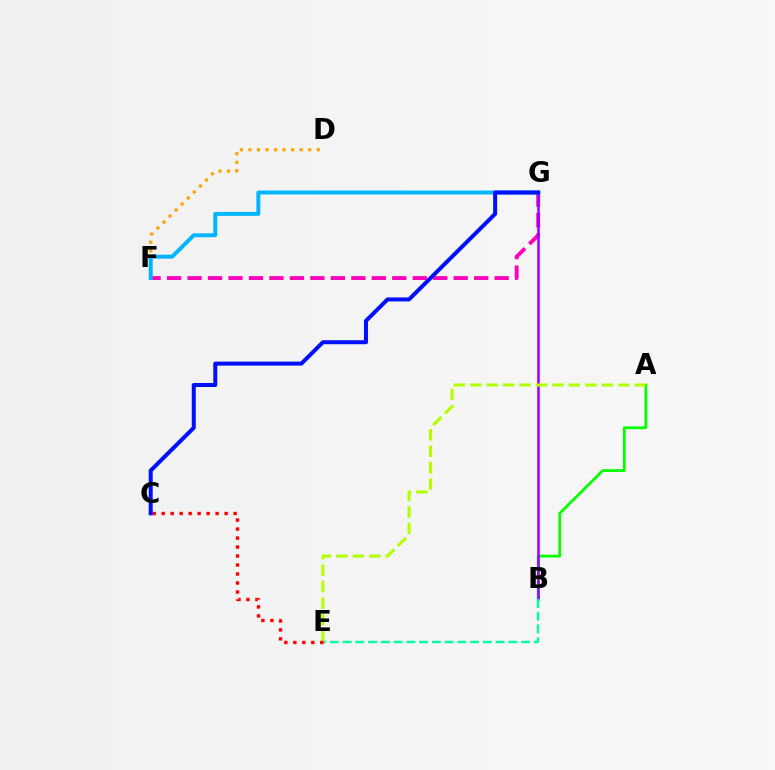{('A', 'B'): [{'color': '#08ff00', 'line_style': 'solid', 'thickness': 2.02}], ('F', 'G'): [{'color': '#ff00bd', 'line_style': 'dashed', 'thickness': 2.78}, {'color': '#00b5ff', 'line_style': 'solid', 'thickness': 2.83}], ('D', 'F'): [{'color': '#ffa500', 'line_style': 'dotted', 'thickness': 2.32}], ('B', 'G'): [{'color': '#9b00ff', 'line_style': 'solid', 'thickness': 1.85}], ('B', 'E'): [{'color': '#00ff9d', 'line_style': 'dashed', 'thickness': 1.73}], ('A', 'E'): [{'color': '#b3ff00', 'line_style': 'dashed', 'thickness': 2.24}], ('C', 'E'): [{'color': '#ff0000', 'line_style': 'dotted', 'thickness': 2.44}], ('C', 'G'): [{'color': '#0010ff', 'line_style': 'solid', 'thickness': 2.89}]}